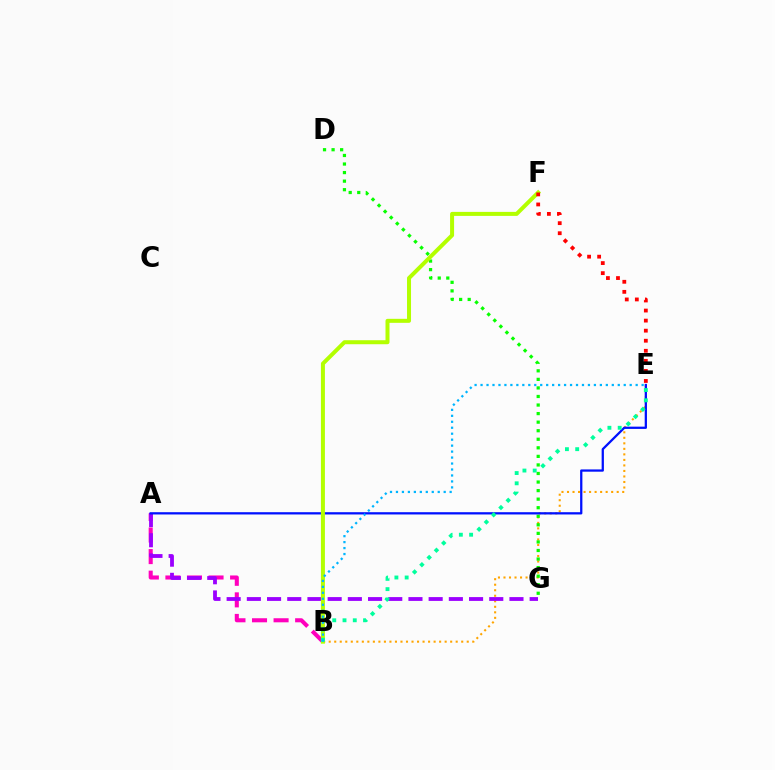{('A', 'B'): [{'color': '#ff00bd', 'line_style': 'dashed', 'thickness': 2.93}], ('B', 'E'): [{'color': '#ffa500', 'line_style': 'dotted', 'thickness': 1.5}, {'color': '#00ff9d', 'line_style': 'dotted', 'thickness': 2.79}, {'color': '#00b5ff', 'line_style': 'dotted', 'thickness': 1.62}], ('A', 'G'): [{'color': '#9b00ff', 'line_style': 'dashed', 'thickness': 2.74}], ('D', 'G'): [{'color': '#08ff00', 'line_style': 'dotted', 'thickness': 2.32}], ('A', 'E'): [{'color': '#0010ff', 'line_style': 'solid', 'thickness': 1.63}], ('B', 'F'): [{'color': '#b3ff00', 'line_style': 'solid', 'thickness': 2.88}], ('E', 'F'): [{'color': '#ff0000', 'line_style': 'dotted', 'thickness': 2.73}]}